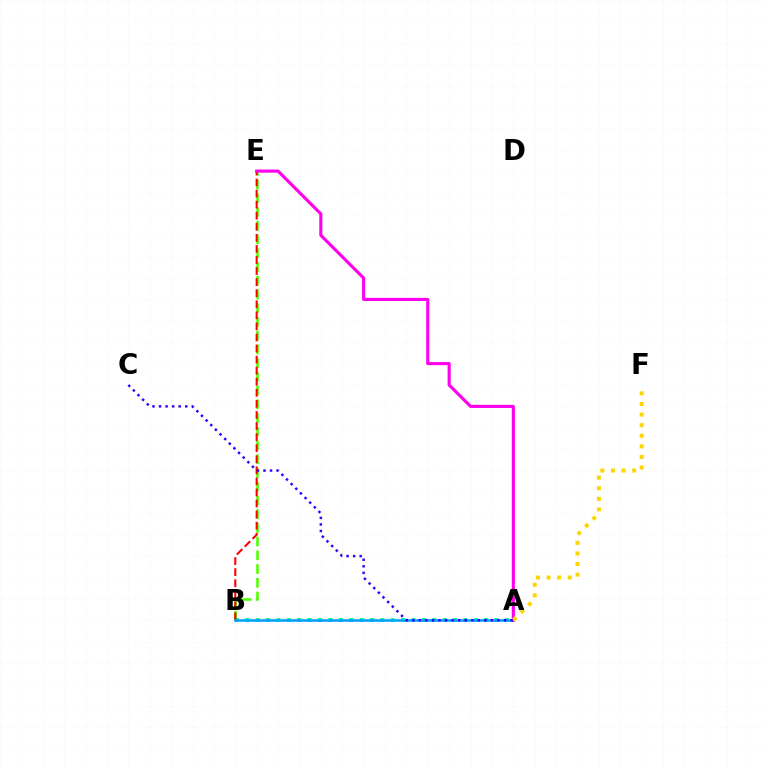{('B', 'E'): [{'color': '#4fff00', 'line_style': 'dashed', 'thickness': 1.87}, {'color': '#ff0000', 'line_style': 'dashed', 'thickness': 1.5}], ('A', 'B'): [{'color': '#00ff86', 'line_style': 'dotted', 'thickness': 2.82}, {'color': '#009eff', 'line_style': 'solid', 'thickness': 1.82}], ('A', 'E'): [{'color': '#ff00ed', 'line_style': 'solid', 'thickness': 2.25}], ('A', 'F'): [{'color': '#ffd500', 'line_style': 'dotted', 'thickness': 2.88}], ('A', 'C'): [{'color': '#3700ff', 'line_style': 'dotted', 'thickness': 1.78}]}